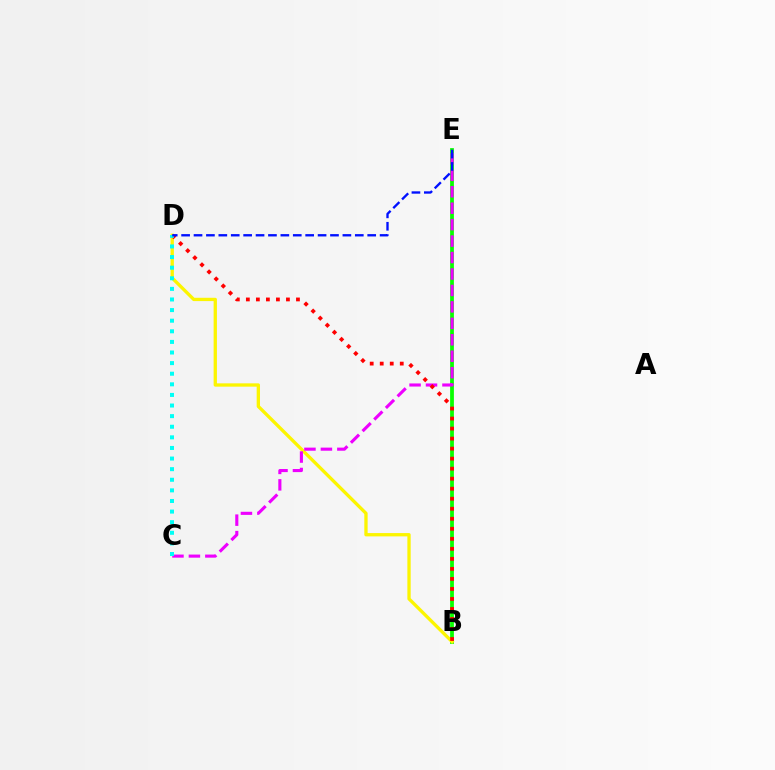{('B', 'E'): [{'color': '#08ff00', 'line_style': 'solid', 'thickness': 2.72}], ('B', 'D'): [{'color': '#fcf500', 'line_style': 'solid', 'thickness': 2.39}, {'color': '#ff0000', 'line_style': 'dotted', 'thickness': 2.72}], ('C', 'E'): [{'color': '#ee00ff', 'line_style': 'dashed', 'thickness': 2.23}], ('C', 'D'): [{'color': '#00fff6', 'line_style': 'dotted', 'thickness': 2.88}], ('D', 'E'): [{'color': '#0010ff', 'line_style': 'dashed', 'thickness': 1.69}]}